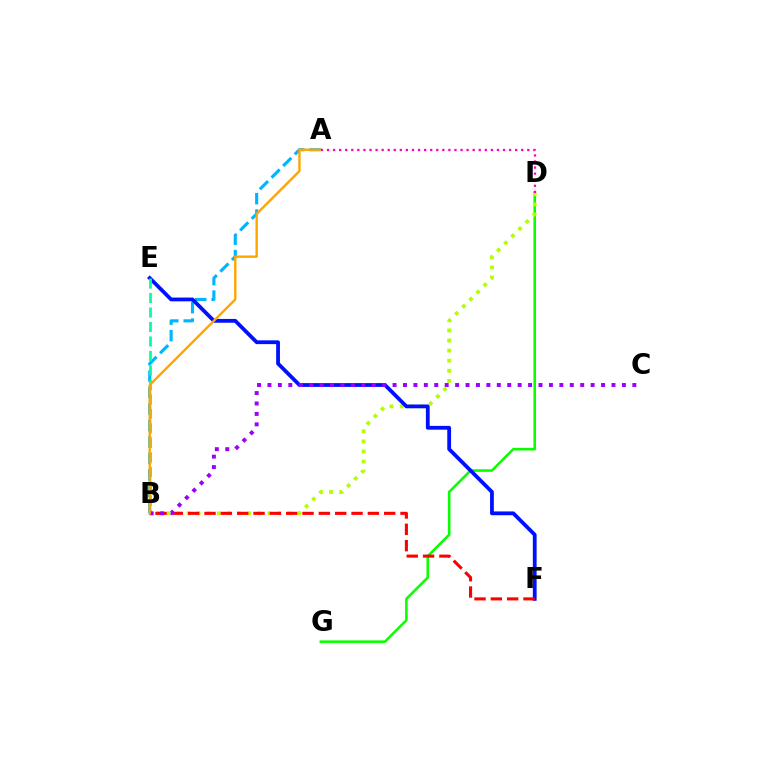{('D', 'G'): [{'color': '#08ff00', 'line_style': 'solid', 'thickness': 1.85}], ('B', 'D'): [{'color': '#b3ff00', 'line_style': 'dotted', 'thickness': 2.74}], ('A', 'B'): [{'color': '#00b5ff', 'line_style': 'dashed', 'thickness': 2.24}, {'color': '#ffa500', 'line_style': 'solid', 'thickness': 1.72}], ('E', 'F'): [{'color': '#0010ff', 'line_style': 'solid', 'thickness': 2.73}], ('B', 'F'): [{'color': '#ff0000', 'line_style': 'dashed', 'thickness': 2.22}], ('B', 'E'): [{'color': '#00ff9d', 'line_style': 'dashed', 'thickness': 1.97}], ('B', 'C'): [{'color': '#9b00ff', 'line_style': 'dotted', 'thickness': 2.83}], ('A', 'D'): [{'color': '#ff00bd', 'line_style': 'dotted', 'thickness': 1.65}]}